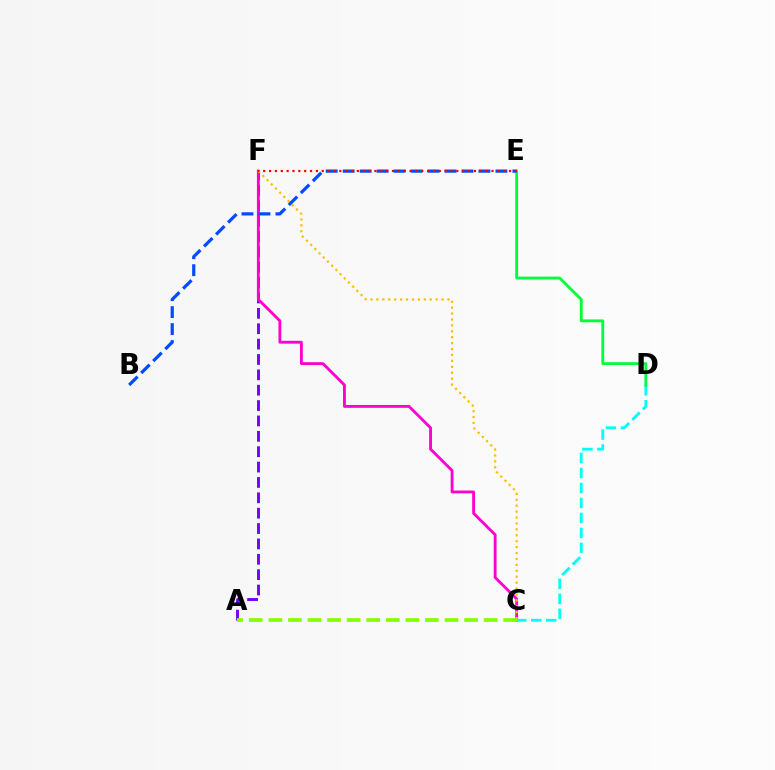{('A', 'F'): [{'color': '#7200ff', 'line_style': 'dashed', 'thickness': 2.09}], ('C', 'F'): [{'color': '#ff00cf', 'line_style': 'solid', 'thickness': 2.05}, {'color': '#ffbd00', 'line_style': 'dotted', 'thickness': 1.61}], ('C', 'D'): [{'color': '#00fff6', 'line_style': 'dashed', 'thickness': 2.03}], ('D', 'E'): [{'color': '#00ff39', 'line_style': 'solid', 'thickness': 2.05}], ('B', 'E'): [{'color': '#004bff', 'line_style': 'dashed', 'thickness': 2.31}], ('A', 'C'): [{'color': '#84ff00', 'line_style': 'dashed', 'thickness': 2.66}], ('E', 'F'): [{'color': '#ff0000', 'line_style': 'dotted', 'thickness': 1.59}]}